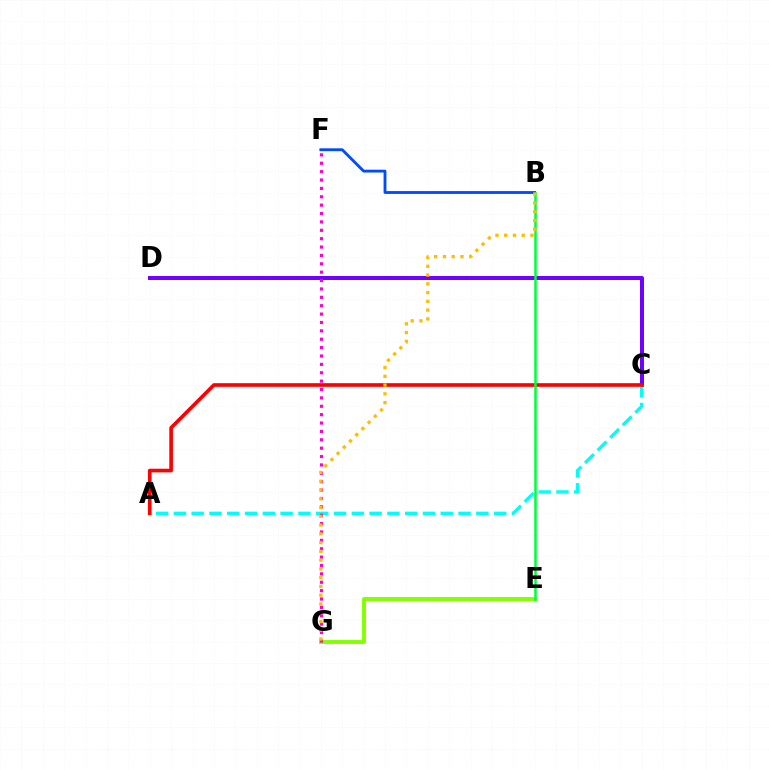{('E', 'G'): [{'color': '#84ff00', 'line_style': 'solid', 'thickness': 2.82}], ('C', 'D'): [{'color': '#7200ff', 'line_style': 'solid', 'thickness': 2.88}], ('A', 'C'): [{'color': '#00fff6', 'line_style': 'dashed', 'thickness': 2.42}, {'color': '#ff0000', 'line_style': 'solid', 'thickness': 2.63}], ('B', 'F'): [{'color': '#004bff', 'line_style': 'solid', 'thickness': 2.04}], ('B', 'E'): [{'color': '#00ff39', 'line_style': 'solid', 'thickness': 1.82}], ('F', 'G'): [{'color': '#ff00cf', 'line_style': 'dotted', 'thickness': 2.28}], ('B', 'G'): [{'color': '#ffbd00', 'line_style': 'dotted', 'thickness': 2.38}]}